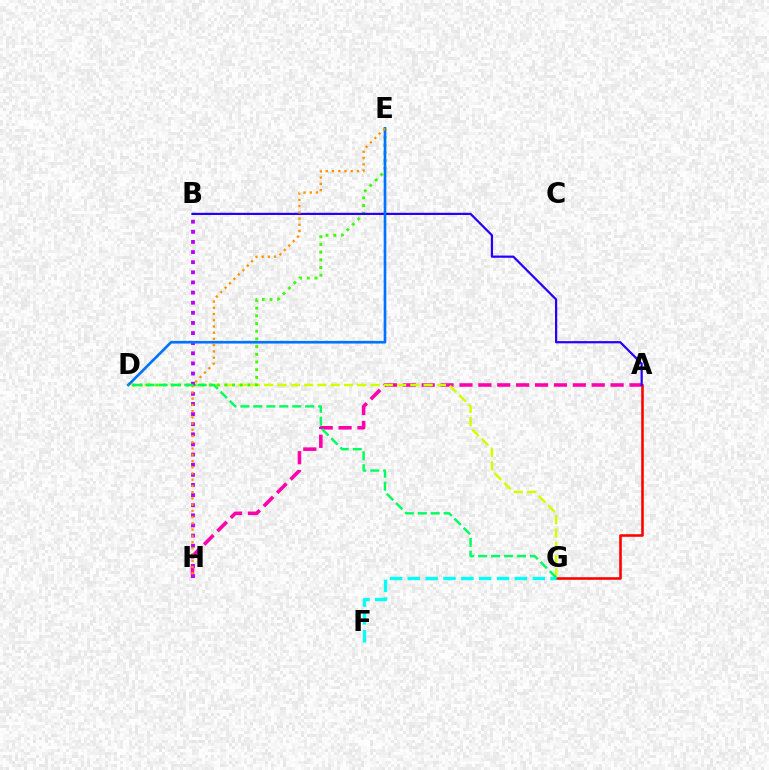{('A', 'H'): [{'color': '#ff00ac', 'line_style': 'dashed', 'thickness': 2.57}], ('A', 'G'): [{'color': '#ff0000', 'line_style': 'solid', 'thickness': 1.86}], ('D', 'G'): [{'color': '#d1ff00', 'line_style': 'dashed', 'thickness': 1.8}, {'color': '#00ff5c', 'line_style': 'dashed', 'thickness': 1.76}], ('D', 'E'): [{'color': '#3dff00', 'line_style': 'dotted', 'thickness': 2.09}, {'color': '#0074ff', 'line_style': 'solid', 'thickness': 1.92}], ('B', 'H'): [{'color': '#b900ff', 'line_style': 'dotted', 'thickness': 2.75}], ('A', 'B'): [{'color': '#2500ff', 'line_style': 'solid', 'thickness': 1.59}], ('F', 'G'): [{'color': '#00fff6', 'line_style': 'dashed', 'thickness': 2.42}], ('E', 'H'): [{'color': '#ff9400', 'line_style': 'dotted', 'thickness': 1.69}]}